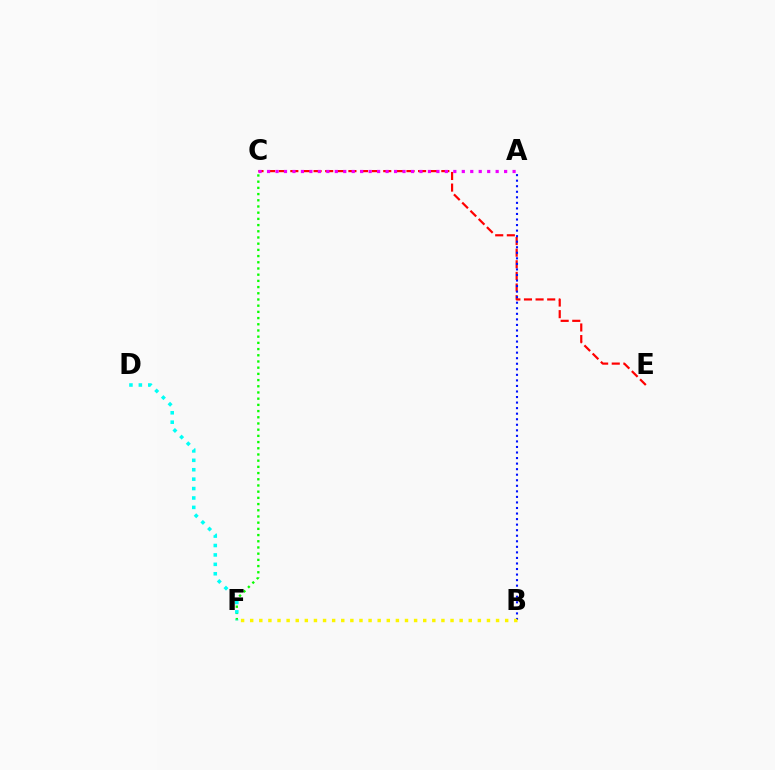{('C', 'F'): [{'color': '#08ff00', 'line_style': 'dotted', 'thickness': 1.68}], ('C', 'E'): [{'color': '#ff0000', 'line_style': 'dashed', 'thickness': 1.58}], ('A', 'C'): [{'color': '#ee00ff', 'line_style': 'dotted', 'thickness': 2.3}], ('D', 'F'): [{'color': '#00fff6', 'line_style': 'dotted', 'thickness': 2.56}], ('A', 'B'): [{'color': '#0010ff', 'line_style': 'dotted', 'thickness': 1.51}], ('B', 'F'): [{'color': '#fcf500', 'line_style': 'dotted', 'thickness': 2.47}]}